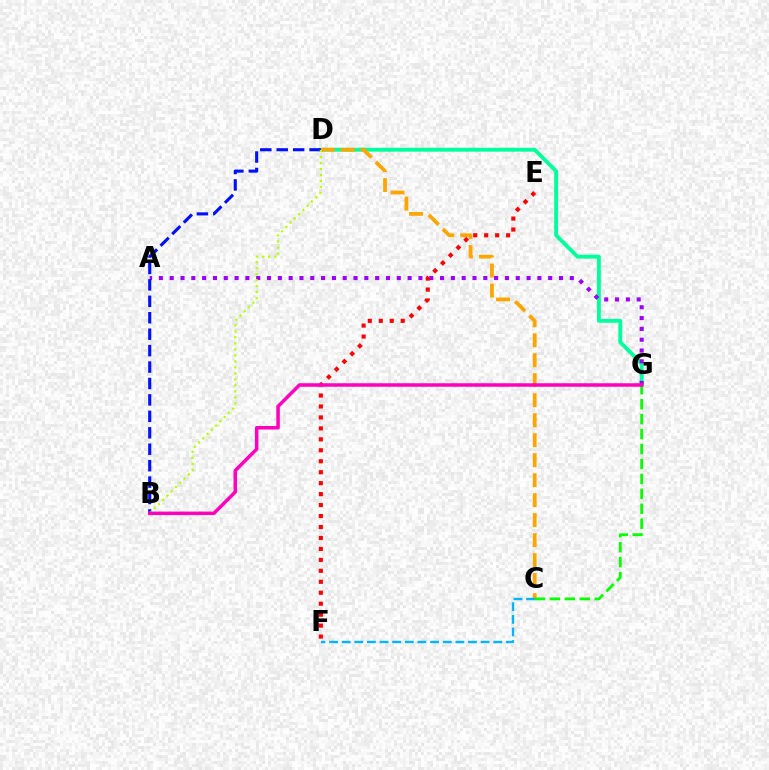{('D', 'G'): [{'color': '#00ff9d', 'line_style': 'solid', 'thickness': 2.79}], ('C', 'D'): [{'color': '#ffa500', 'line_style': 'dashed', 'thickness': 2.72}], ('A', 'G'): [{'color': '#9b00ff', 'line_style': 'dotted', 'thickness': 2.94}], ('E', 'F'): [{'color': '#ff0000', 'line_style': 'dotted', 'thickness': 2.98}], ('C', 'F'): [{'color': '#00b5ff', 'line_style': 'dashed', 'thickness': 1.72}], ('B', 'D'): [{'color': '#0010ff', 'line_style': 'dashed', 'thickness': 2.23}, {'color': '#b3ff00', 'line_style': 'dotted', 'thickness': 1.63}], ('C', 'G'): [{'color': '#08ff00', 'line_style': 'dashed', 'thickness': 2.03}], ('B', 'G'): [{'color': '#ff00bd', 'line_style': 'solid', 'thickness': 2.53}]}